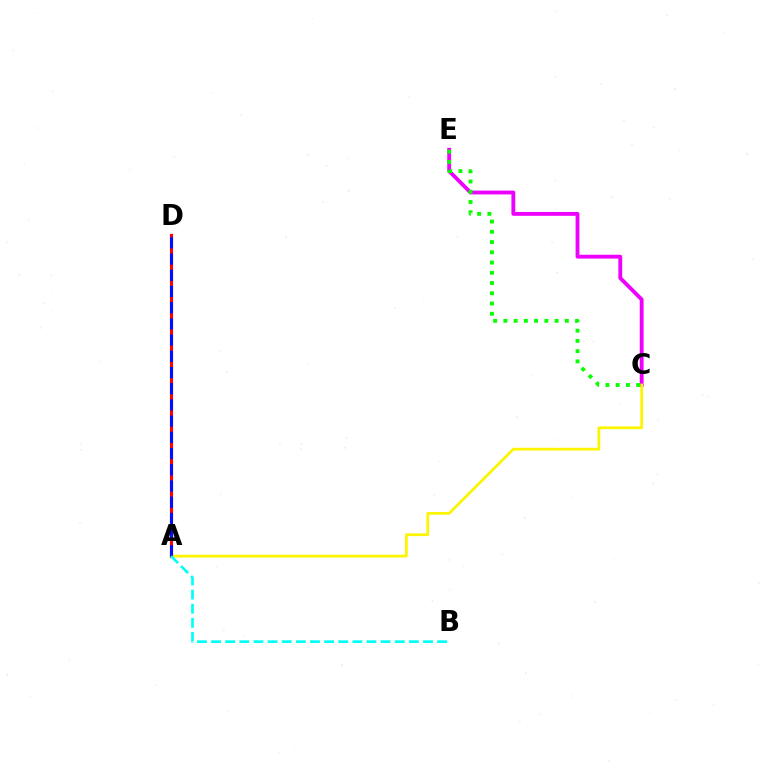{('C', 'E'): [{'color': '#ee00ff', 'line_style': 'solid', 'thickness': 2.76}, {'color': '#08ff00', 'line_style': 'dotted', 'thickness': 2.78}], ('A', 'C'): [{'color': '#fcf500', 'line_style': 'solid', 'thickness': 1.97}], ('A', 'D'): [{'color': '#ff0000', 'line_style': 'solid', 'thickness': 2.25}, {'color': '#0010ff', 'line_style': 'dashed', 'thickness': 2.2}], ('A', 'B'): [{'color': '#00fff6', 'line_style': 'dashed', 'thickness': 1.92}]}